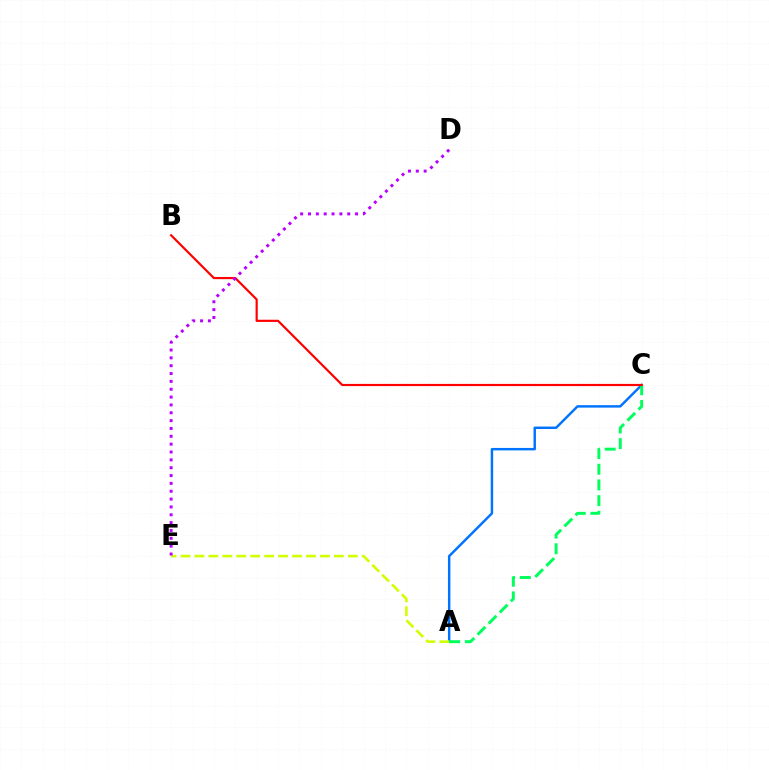{('A', 'C'): [{'color': '#0074ff', 'line_style': 'solid', 'thickness': 1.77}, {'color': '#00ff5c', 'line_style': 'dashed', 'thickness': 2.13}], ('B', 'C'): [{'color': '#ff0000', 'line_style': 'solid', 'thickness': 1.57}], ('A', 'E'): [{'color': '#d1ff00', 'line_style': 'dashed', 'thickness': 1.89}], ('D', 'E'): [{'color': '#b900ff', 'line_style': 'dotted', 'thickness': 2.13}]}